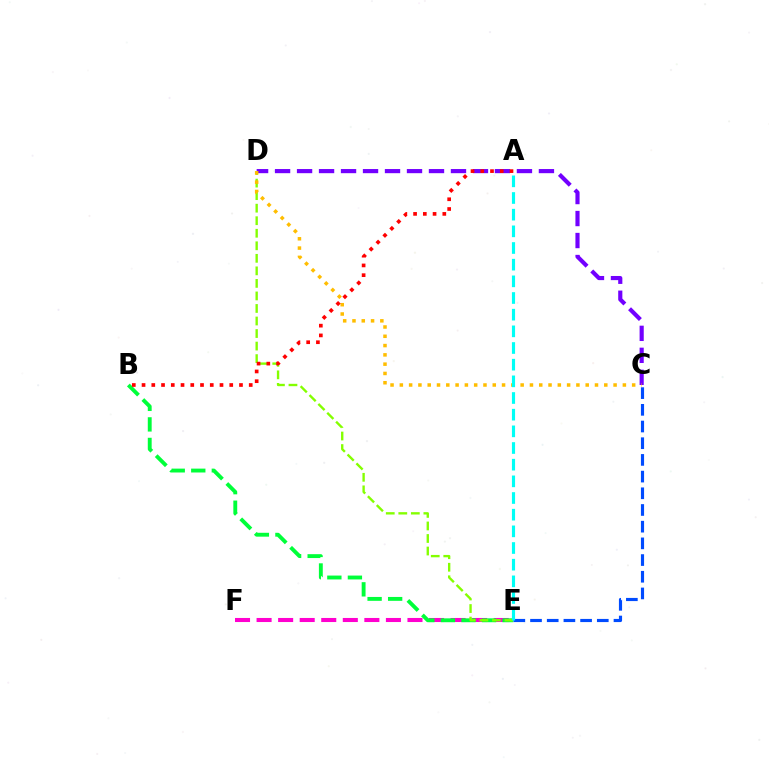{('E', 'F'): [{'color': '#ff00cf', 'line_style': 'dashed', 'thickness': 2.93}], ('B', 'E'): [{'color': '#00ff39', 'line_style': 'dashed', 'thickness': 2.79}], ('C', 'D'): [{'color': '#7200ff', 'line_style': 'dashed', 'thickness': 2.99}, {'color': '#ffbd00', 'line_style': 'dotted', 'thickness': 2.53}], ('D', 'E'): [{'color': '#84ff00', 'line_style': 'dashed', 'thickness': 1.7}], ('C', 'E'): [{'color': '#004bff', 'line_style': 'dashed', 'thickness': 2.27}], ('A', 'B'): [{'color': '#ff0000', 'line_style': 'dotted', 'thickness': 2.65}], ('A', 'E'): [{'color': '#00fff6', 'line_style': 'dashed', 'thickness': 2.26}]}